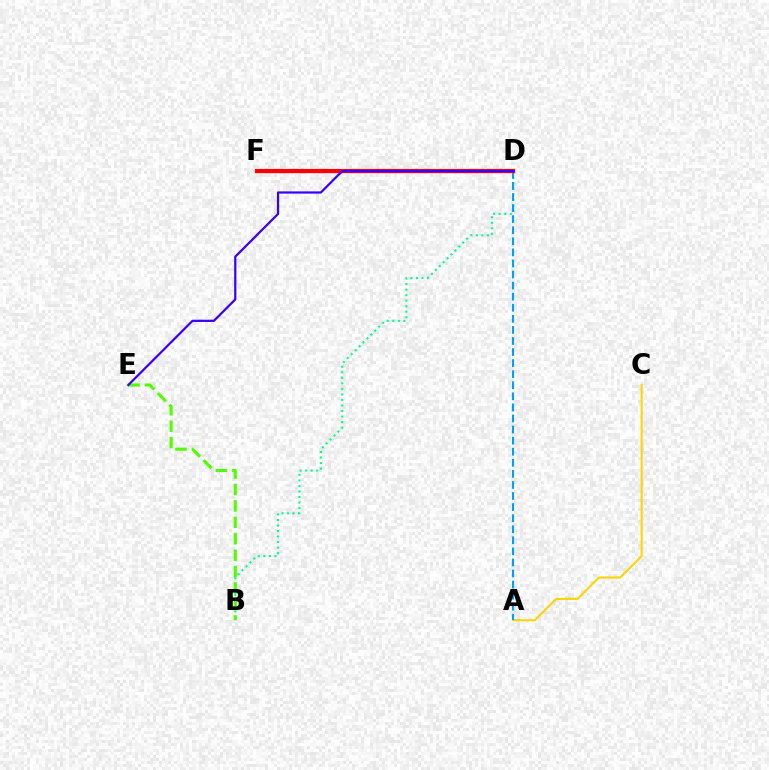{('B', 'D'): [{'color': '#00ff86', 'line_style': 'dotted', 'thickness': 1.5}], ('A', 'C'): [{'color': '#ffd500', 'line_style': 'solid', 'thickness': 1.5}], ('D', 'F'): [{'color': '#ff00ed', 'line_style': 'solid', 'thickness': 2.32}, {'color': '#ff0000', 'line_style': 'solid', 'thickness': 3.0}], ('A', 'D'): [{'color': '#009eff', 'line_style': 'dashed', 'thickness': 1.5}], ('B', 'E'): [{'color': '#4fff00', 'line_style': 'dashed', 'thickness': 2.23}], ('D', 'E'): [{'color': '#3700ff', 'line_style': 'solid', 'thickness': 1.6}]}